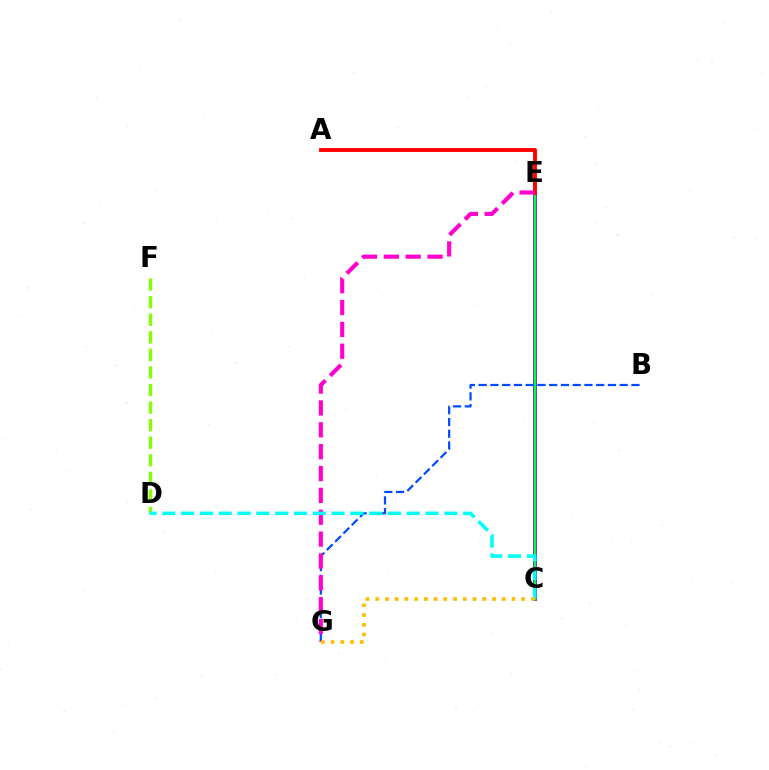{('C', 'E'): [{'color': '#7200ff', 'line_style': 'solid', 'thickness': 2.73}, {'color': '#00ff39', 'line_style': 'solid', 'thickness': 1.69}], ('B', 'G'): [{'color': '#004bff', 'line_style': 'dashed', 'thickness': 1.6}], ('A', 'E'): [{'color': '#ff0000', 'line_style': 'solid', 'thickness': 2.78}], ('E', 'G'): [{'color': '#ff00cf', 'line_style': 'dashed', 'thickness': 2.97}], ('D', 'F'): [{'color': '#84ff00', 'line_style': 'dashed', 'thickness': 2.39}], ('C', 'D'): [{'color': '#00fff6', 'line_style': 'dashed', 'thickness': 2.55}], ('C', 'G'): [{'color': '#ffbd00', 'line_style': 'dotted', 'thickness': 2.64}]}